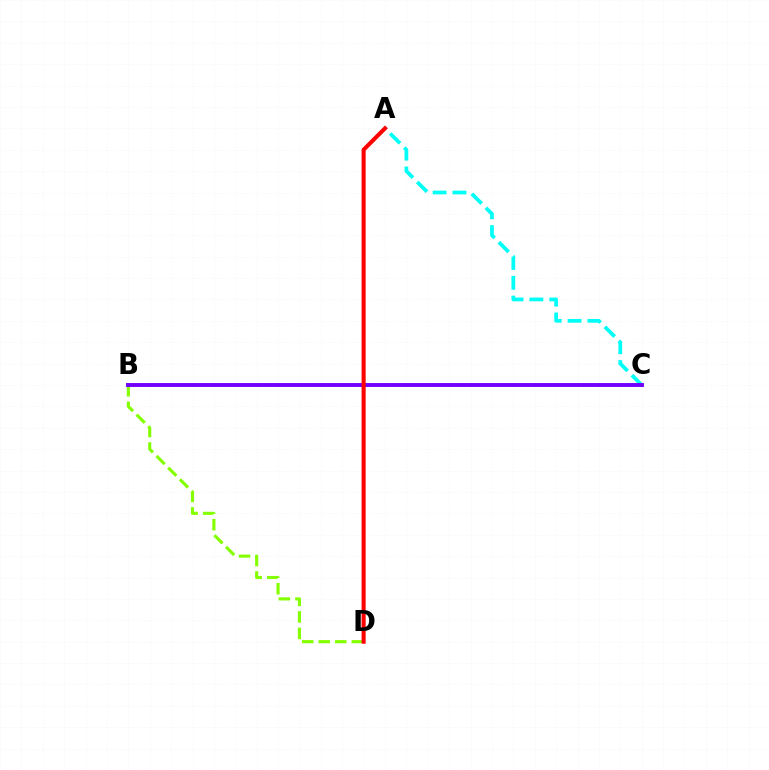{('A', 'C'): [{'color': '#00fff6', 'line_style': 'dashed', 'thickness': 2.7}], ('B', 'D'): [{'color': '#84ff00', 'line_style': 'dashed', 'thickness': 2.25}], ('B', 'C'): [{'color': '#7200ff', 'line_style': 'solid', 'thickness': 2.82}], ('A', 'D'): [{'color': '#ff0000', 'line_style': 'solid', 'thickness': 2.93}]}